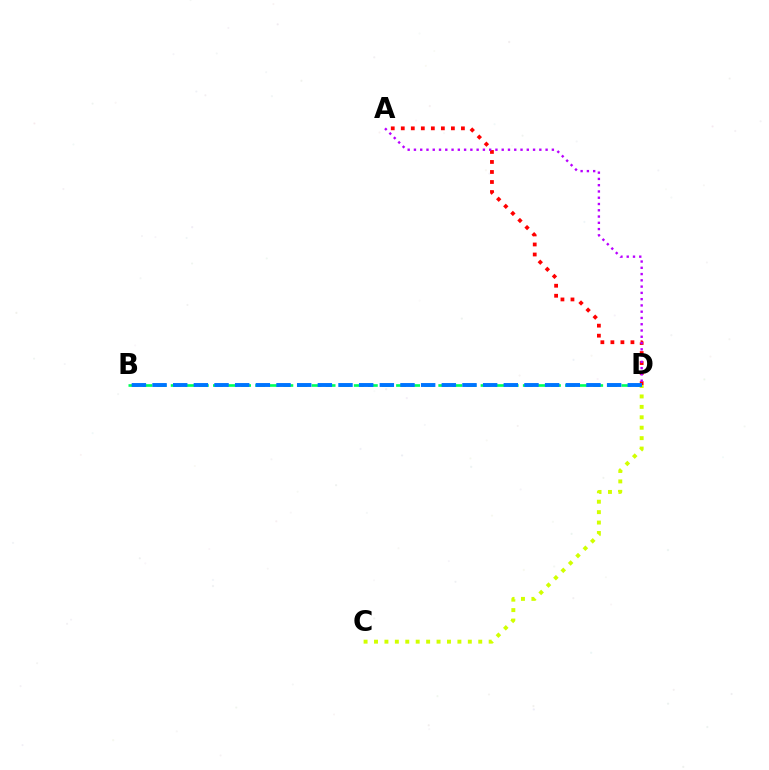{('B', 'D'): [{'color': '#00ff5c', 'line_style': 'dashed', 'thickness': 1.91}, {'color': '#0074ff', 'line_style': 'dashed', 'thickness': 2.81}], ('C', 'D'): [{'color': '#d1ff00', 'line_style': 'dotted', 'thickness': 2.83}], ('A', 'D'): [{'color': '#ff0000', 'line_style': 'dotted', 'thickness': 2.72}, {'color': '#b900ff', 'line_style': 'dotted', 'thickness': 1.7}]}